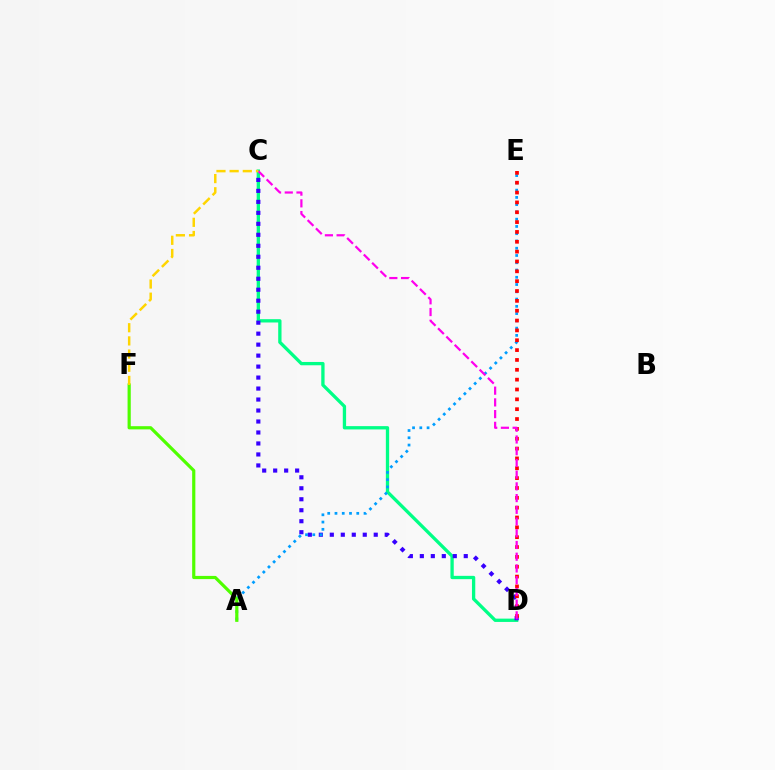{('C', 'D'): [{'color': '#00ff86', 'line_style': 'solid', 'thickness': 2.38}, {'color': '#3700ff', 'line_style': 'dotted', 'thickness': 2.98}, {'color': '#ff00ed', 'line_style': 'dashed', 'thickness': 1.59}], ('A', 'E'): [{'color': '#009eff', 'line_style': 'dotted', 'thickness': 1.97}], ('A', 'F'): [{'color': '#4fff00', 'line_style': 'solid', 'thickness': 2.3}], ('D', 'E'): [{'color': '#ff0000', 'line_style': 'dotted', 'thickness': 2.68}], ('C', 'F'): [{'color': '#ffd500', 'line_style': 'dashed', 'thickness': 1.79}]}